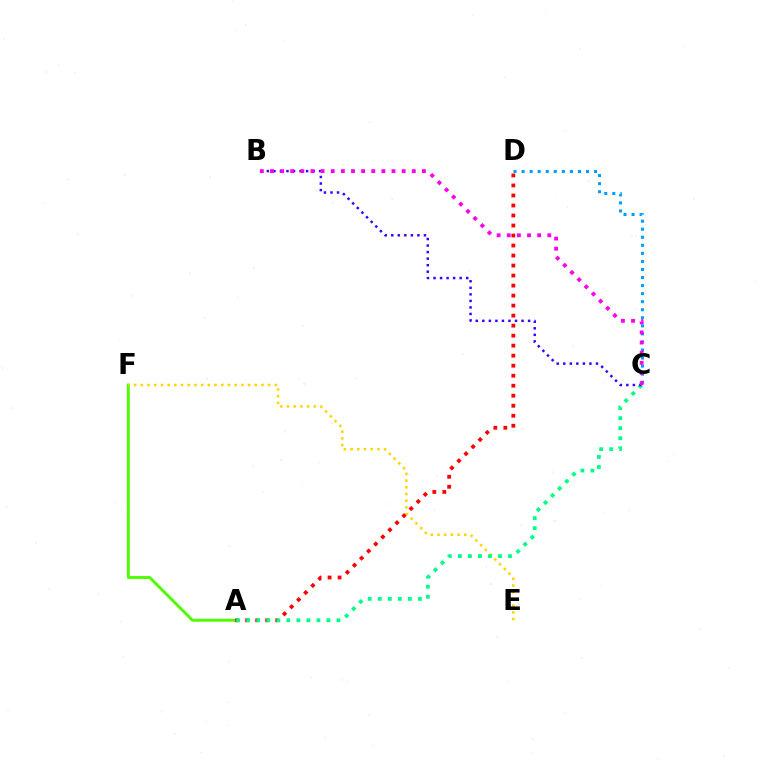{('A', 'F'): [{'color': '#4fff00', 'line_style': 'solid', 'thickness': 2.11}], ('A', 'D'): [{'color': '#ff0000', 'line_style': 'dotted', 'thickness': 2.72}], ('E', 'F'): [{'color': '#ffd500', 'line_style': 'dotted', 'thickness': 1.82}], ('A', 'C'): [{'color': '#00ff86', 'line_style': 'dotted', 'thickness': 2.73}], ('C', 'D'): [{'color': '#009eff', 'line_style': 'dotted', 'thickness': 2.19}], ('B', 'C'): [{'color': '#3700ff', 'line_style': 'dotted', 'thickness': 1.78}, {'color': '#ff00ed', 'line_style': 'dotted', 'thickness': 2.75}]}